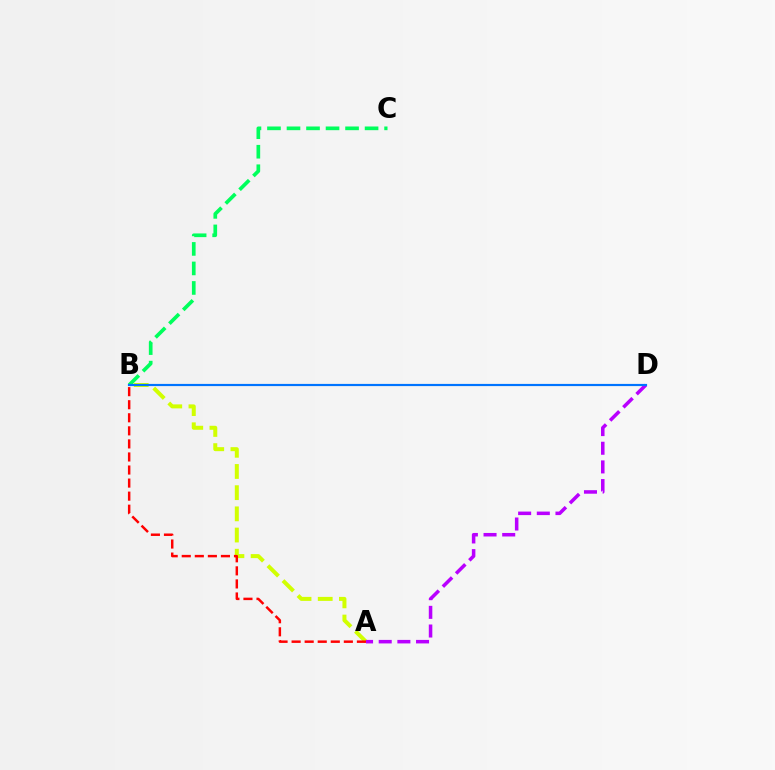{('B', 'C'): [{'color': '#00ff5c', 'line_style': 'dashed', 'thickness': 2.65}], ('A', 'B'): [{'color': '#d1ff00', 'line_style': 'dashed', 'thickness': 2.88}, {'color': '#ff0000', 'line_style': 'dashed', 'thickness': 1.77}], ('A', 'D'): [{'color': '#b900ff', 'line_style': 'dashed', 'thickness': 2.54}], ('B', 'D'): [{'color': '#0074ff', 'line_style': 'solid', 'thickness': 1.57}]}